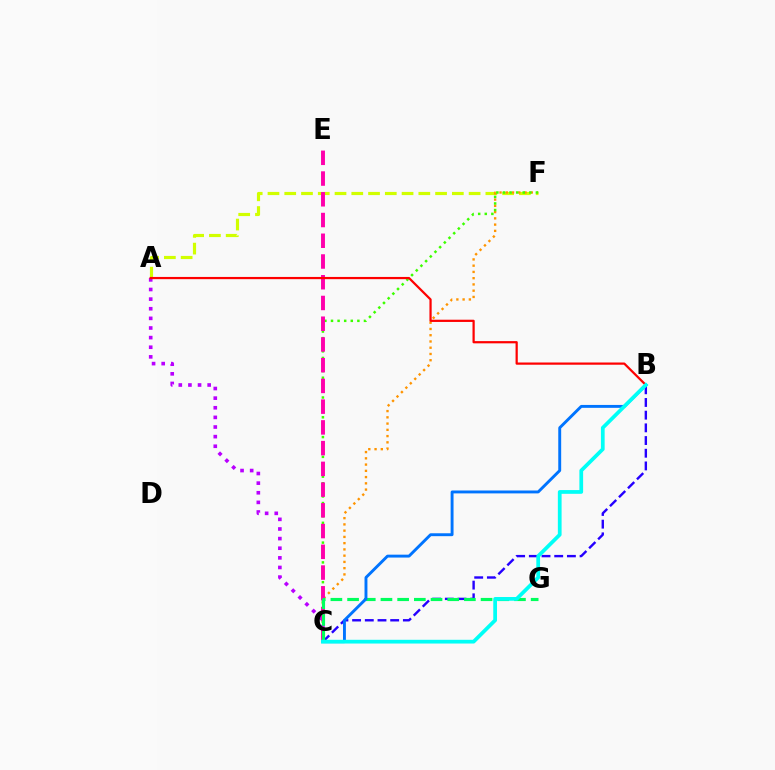{('A', 'F'): [{'color': '#d1ff00', 'line_style': 'dashed', 'thickness': 2.28}], ('B', 'C'): [{'color': '#2500ff', 'line_style': 'dashed', 'thickness': 1.72}, {'color': '#0074ff', 'line_style': 'solid', 'thickness': 2.09}, {'color': '#00fff6', 'line_style': 'solid', 'thickness': 2.69}], ('A', 'C'): [{'color': '#b900ff', 'line_style': 'dotted', 'thickness': 2.61}], ('C', 'F'): [{'color': '#ff9400', 'line_style': 'dotted', 'thickness': 1.7}, {'color': '#3dff00', 'line_style': 'dotted', 'thickness': 1.79}], ('C', 'E'): [{'color': '#ff00ac', 'line_style': 'dashed', 'thickness': 2.82}], ('C', 'G'): [{'color': '#00ff5c', 'line_style': 'dashed', 'thickness': 2.27}], ('A', 'B'): [{'color': '#ff0000', 'line_style': 'solid', 'thickness': 1.6}]}